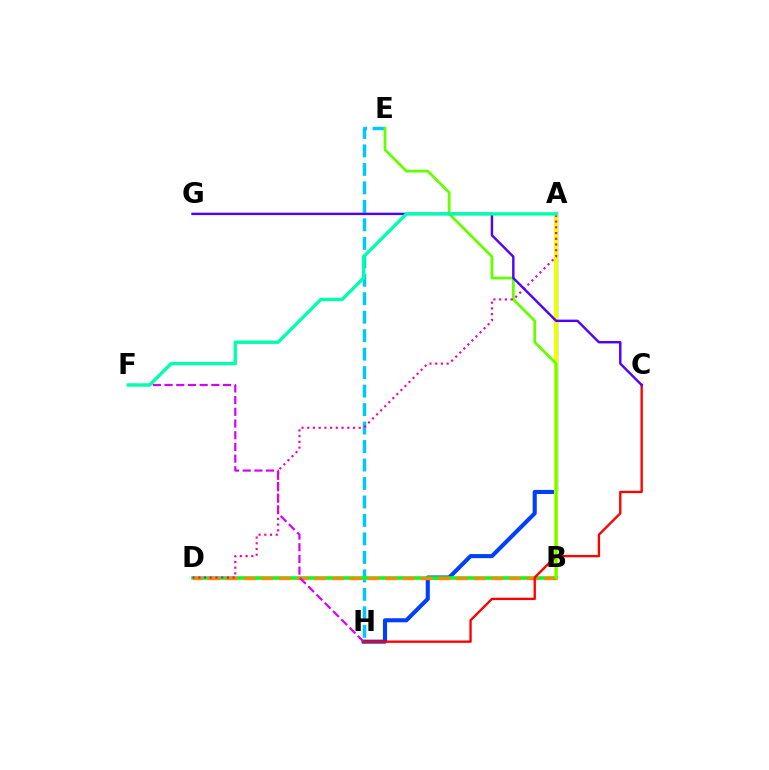{('A', 'H'): [{'color': '#003fff', 'line_style': 'solid', 'thickness': 2.94}], ('E', 'H'): [{'color': '#00c7ff', 'line_style': 'dashed', 'thickness': 2.51}], ('A', 'B'): [{'color': '#eeff00', 'line_style': 'solid', 'thickness': 2.94}], ('B', 'D'): [{'color': '#00ff27', 'line_style': 'solid', 'thickness': 2.57}, {'color': '#ff8800', 'line_style': 'dashed', 'thickness': 2.4}], ('F', 'H'): [{'color': '#d600ff', 'line_style': 'dashed', 'thickness': 1.59}], ('B', 'E'): [{'color': '#66ff00', 'line_style': 'solid', 'thickness': 2.01}], ('A', 'D'): [{'color': '#ff00a0', 'line_style': 'dotted', 'thickness': 1.56}], ('C', 'H'): [{'color': '#ff0000', 'line_style': 'solid', 'thickness': 1.69}], ('C', 'G'): [{'color': '#4f00ff', 'line_style': 'solid', 'thickness': 1.74}], ('A', 'F'): [{'color': '#00ffaf', 'line_style': 'solid', 'thickness': 2.43}]}